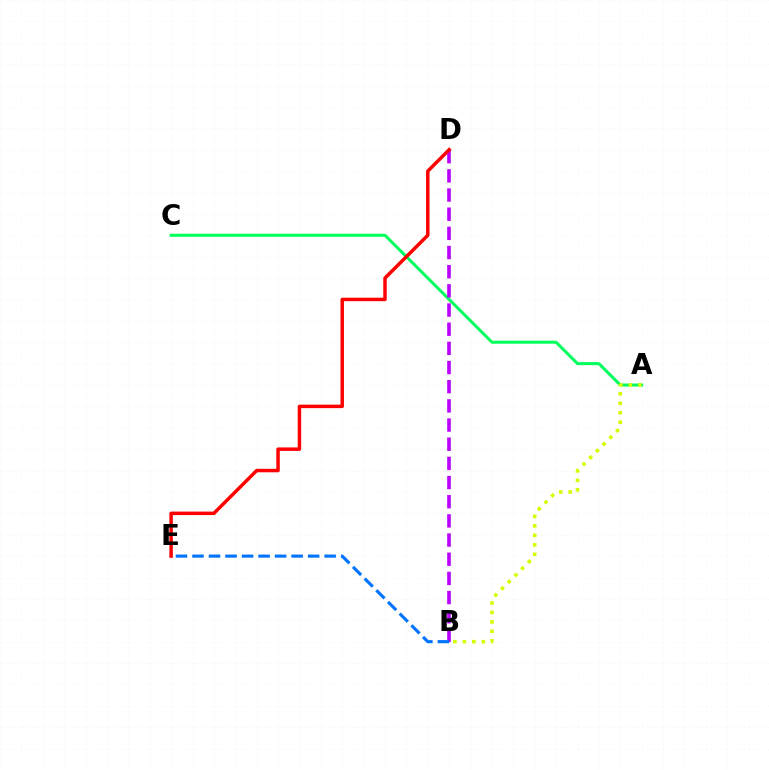{('A', 'C'): [{'color': '#00ff5c', 'line_style': 'solid', 'thickness': 2.17}], ('B', 'D'): [{'color': '#b900ff', 'line_style': 'dashed', 'thickness': 2.6}], ('A', 'B'): [{'color': '#d1ff00', 'line_style': 'dotted', 'thickness': 2.57}], ('D', 'E'): [{'color': '#ff0000', 'line_style': 'solid', 'thickness': 2.5}], ('B', 'E'): [{'color': '#0074ff', 'line_style': 'dashed', 'thickness': 2.24}]}